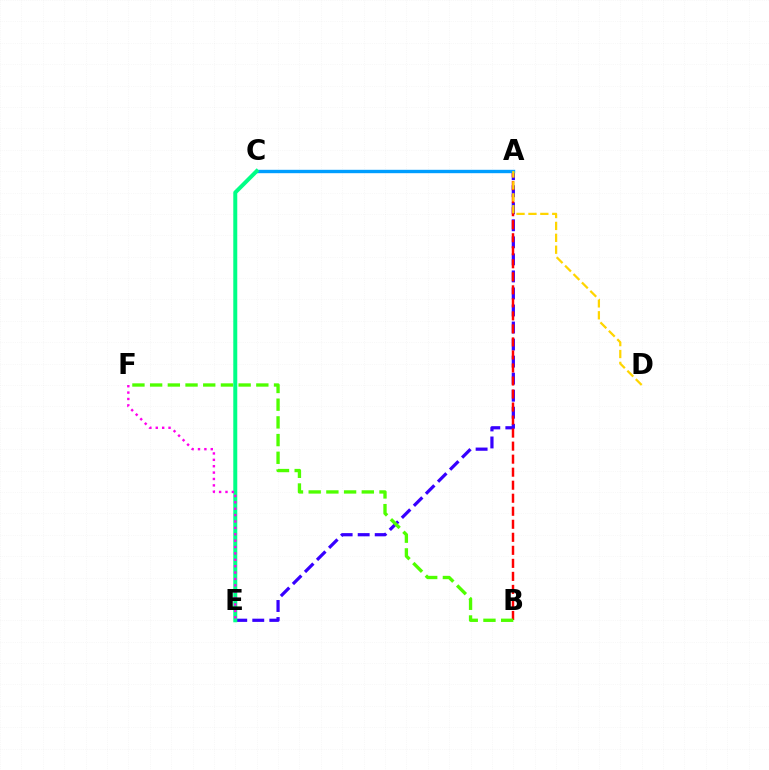{('A', 'E'): [{'color': '#3700ff', 'line_style': 'dashed', 'thickness': 2.32}], ('A', 'B'): [{'color': '#ff0000', 'line_style': 'dashed', 'thickness': 1.77}], ('A', 'C'): [{'color': '#009eff', 'line_style': 'solid', 'thickness': 2.44}], ('B', 'F'): [{'color': '#4fff00', 'line_style': 'dashed', 'thickness': 2.4}], ('C', 'E'): [{'color': '#00ff86', 'line_style': 'solid', 'thickness': 2.87}], ('A', 'D'): [{'color': '#ffd500', 'line_style': 'dashed', 'thickness': 1.62}], ('E', 'F'): [{'color': '#ff00ed', 'line_style': 'dotted', 'thickness': 1.74}]}